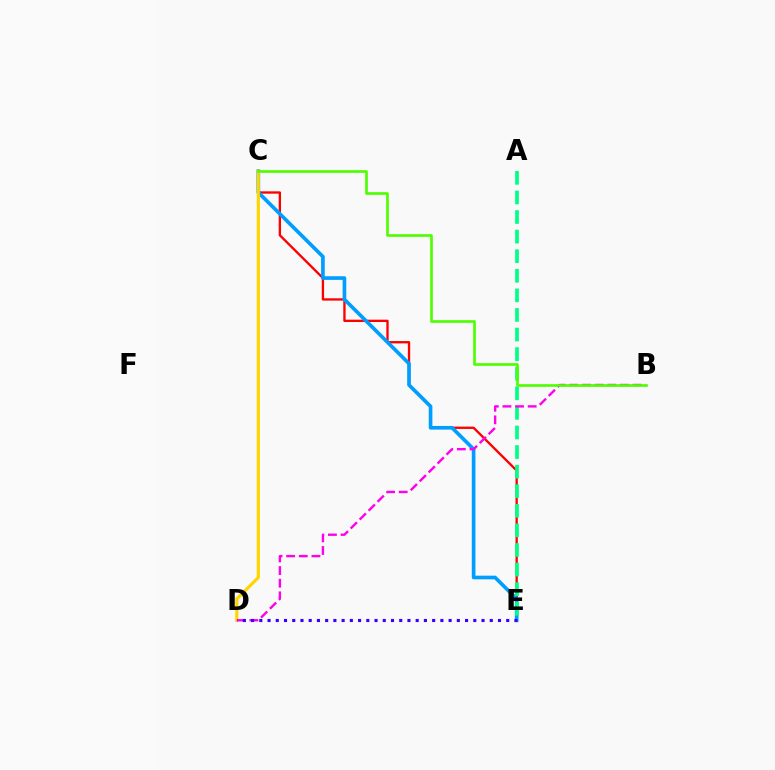{('C', 'E'): [{'color': '#ff0000', 'line_style': 'solid', 'thickness': 1.68}, {'color': '#009eff', 'line_style': 'solid', 'thickness': 2.63}], ('A', 'E'): [{'color': '#00ff86', 'line_style': 'dashed', 'thickness': 2.66}], ('C', 'D'): [{'color': '#ffd500', 'line_style': 'solid', 'thickness': 2.26}], ('B', 'D'): [{'color': '#ff00ed', 'line_style': 'dashed', 'thickness': 1.72}], ('D', 'E'): [{'color': '#3700ff', 'line_style': 'dotted', 'thickness': 2.24}], ('B', 'C'): [{'color': '#4fff00', 'line_style': 'solid', 'thickness': 1.92}]}